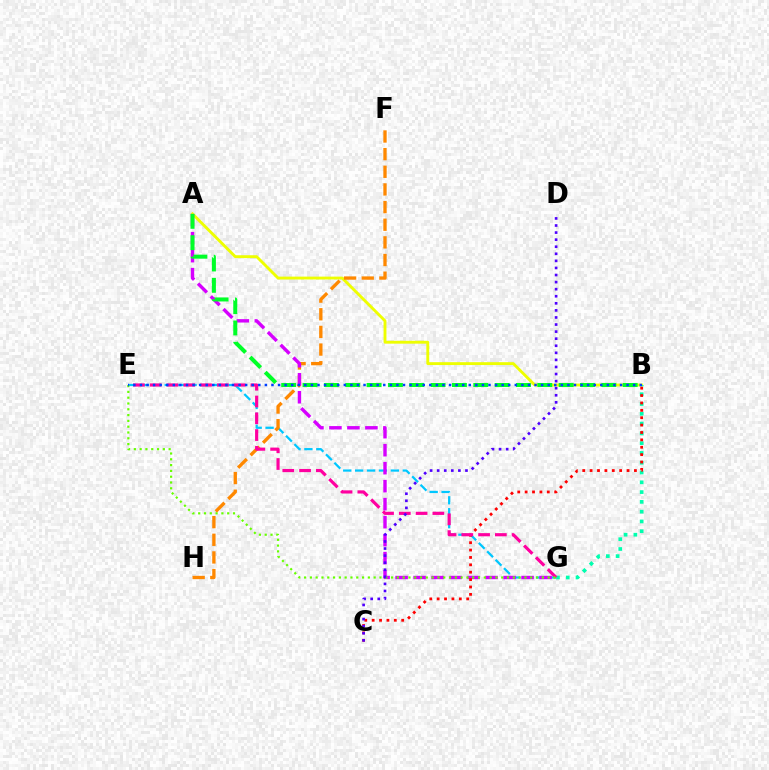{('E', 'G'): [{'color': '#00c7ff', 'line_style': 'dashed', 'thickness': 1.62}, {'color': '#ff00a0', 'line_style': 'dashed', 'thickness': 2.28}, {'color': '#66ff00', 'line_style': 'dotted', 'thickness': 1.58}], ('A', 'B'): [{'color': '#eeff00', 'line_style': 'solid', 'thickness': 2.07}, {'color': '#00ff27', 'line_style': 'dashed', 'thickness': 2.9}], ('F', 'H'): [{'color': '#ff8800', 'line_style': 'dashed', 'thickness': 2.4}], ('A', 'G'): [{'color': '#d600ff', 'line_style': 'dashed', 'thickness': 2.44}], ('B', 'G'): [{'color': '#00ffaf', 'line_style': 'dotted', 'thickness': 2.66}], ('B', 'C'): [{'color': '#ff0000', 'line_style': 'dotted', 'thickness': 2.01}], ('C', 'D'): [{'color': '#4f00ff', 'line_style': 'dotted', 'thickness': 1.92}], ('B', 'E'): [{'color': '#003fff', 'line_style': 'dotted', 'thickness': 1.79}]}